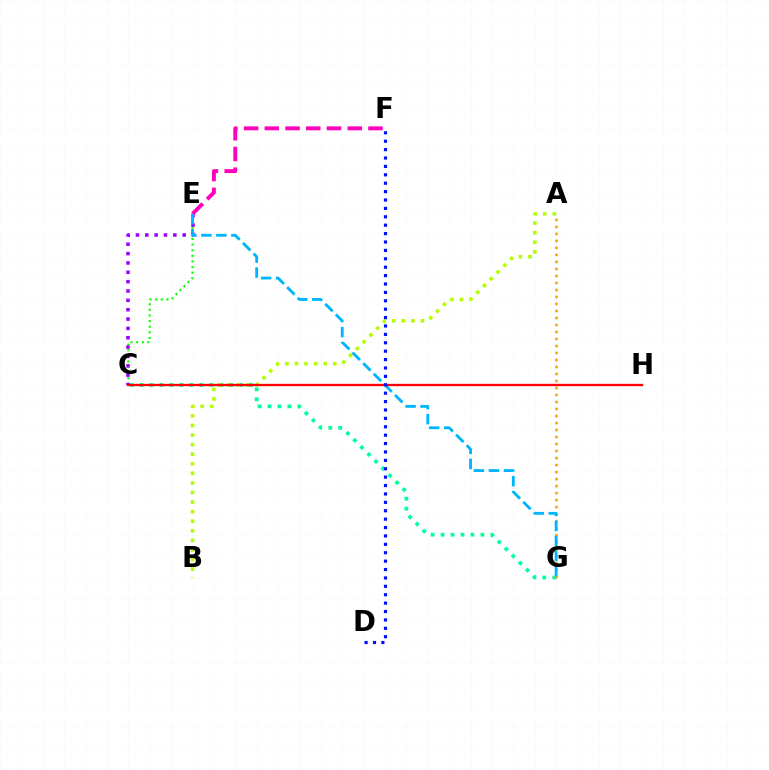{('C', 'G'): [{'color': '#00ff9d', 'line_style': 'dotted', 'thickness': 2.7}], ('C', 'E'): [{'color': '#08ff00', 'line_style': 'dotted', 'thickness': 1.53}, {'color': '#9b00ff', 'line_style': 'dotted', 'thickness': 2.54}], ('E', 'F'): [{'color': '#ff00bd', 'line_style': 'dashed', 'thickness': 2.82}], ('A', 'G'): [{'color': '#ffa500', 'line_style': 'dotted', 'thickness': 1.9}], ('A', 'B'): [{'color': '#b3ff00', 'line_style': 'dotted', 'thickness': 2.6}], ('E', 'G'): [{'color': '#00b5ff', 'line_style': 'dashed', 'thickness': 2.04}], ('C', 'H'): [{'color': '#ff0000', 'line_style': 'solid', 'thickness': 1.68}], ('D', 'F'): [{'color': '#0010ff', 'line_style': 'dotted', 'thickness': 2.28}]}